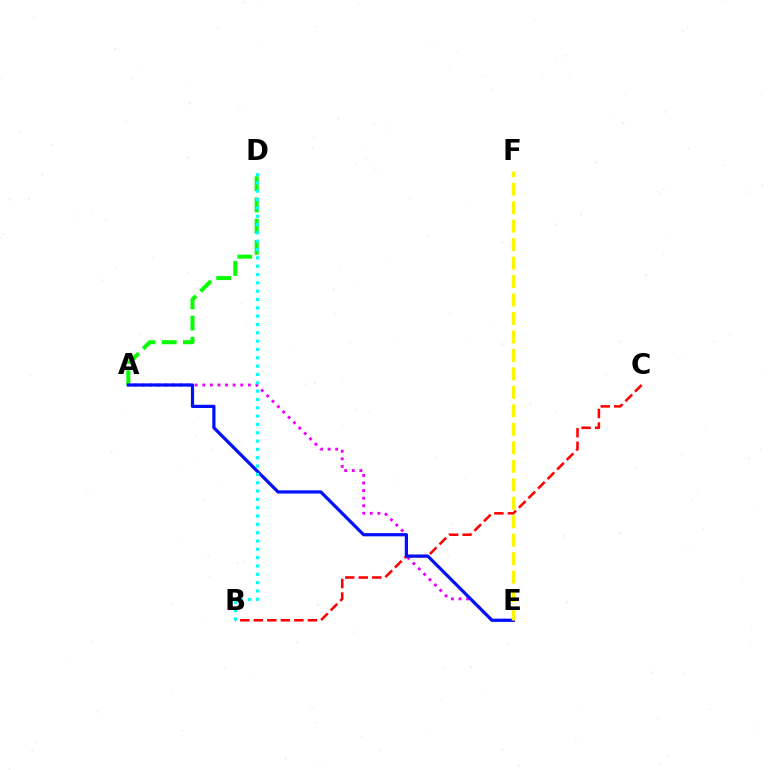{('B', 'C'): [{'color': '#ff0000', 'line_style': 'dashed', 'thickness': 1.84}], ('A', 'D'): [{'color': '#08ff00', 'line_style': 'dashed', 'thickness': 2.88}], ('A', 'E'): [{'color': '#ee00ff', 'line_style': 'dotted', 'thickness': 2.06}, {'color': '#0010ff', 'line_style': 'solid', 'thickness': 2.31}], ('B', 'D'): [{'color': '#00fff6', 'line_style': 'dotted', 'thickness': 2.26}], ('E', 'F'): [{'color': '#fcf500', 'line_style': 'dashed', 'thickness': 2.51}]}